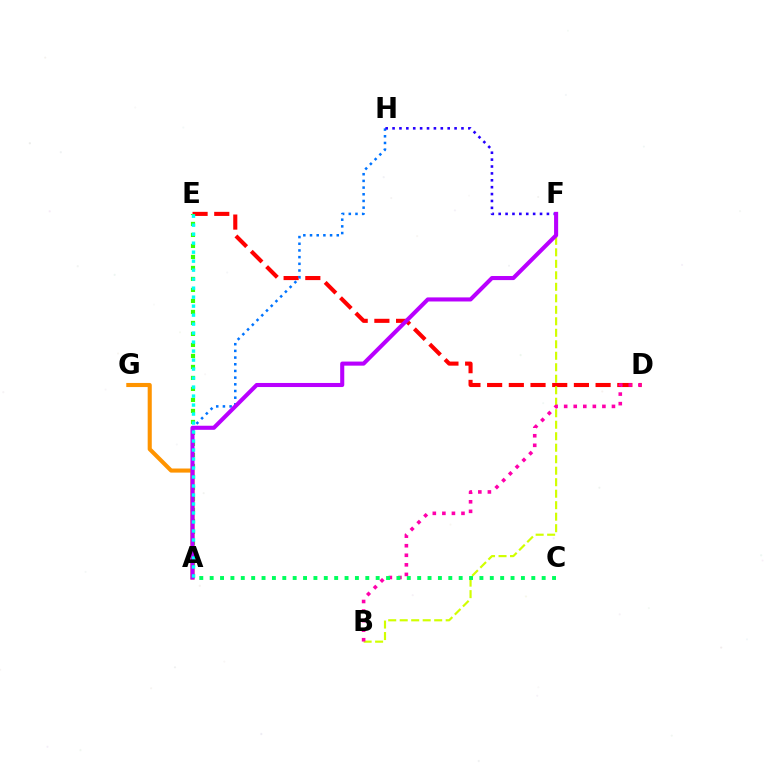{('A', 'G'): [{'color': '#ff9400', 'line_style': 'solid', 'thickness': 2.95}], ('D', 'E'): [{'color': '#ff0000', 'line_style': 'dashed', 'thickness': 2.95}], ('A', 'H'): [{'color': '#0074ff', 'line_style': 'dotted', 'thickness': 1.82}], ('B', 'F'): [{'color': '#d1ff00', 'line_style': 'dashed', 'thickness': 1.56}], ('A', 'E'): [{'color': '#3dff00', 'line_style': 'dotted', 'thickness': 2.99}, {'color': '#00fff6', 'line_style': 'dotted', 'thickness': 2.44}], ('F', 'H'): [{'color': '#2500ff', 'line_style': 'dotted', 'thickness': 1.87}], ('B', 'D'): [{'color': '#ff00ac', 'line_style': 'dotted', 'thickness': 2.6}], ('A', 'F'): [{'color': '#b900ff', 'line_style': 'solid', 'thickness': 2.94}], ('A', 'C'): [{'color': '#00ff5c', 'line_style': 'dotted', 'thickness': 2.82}]}